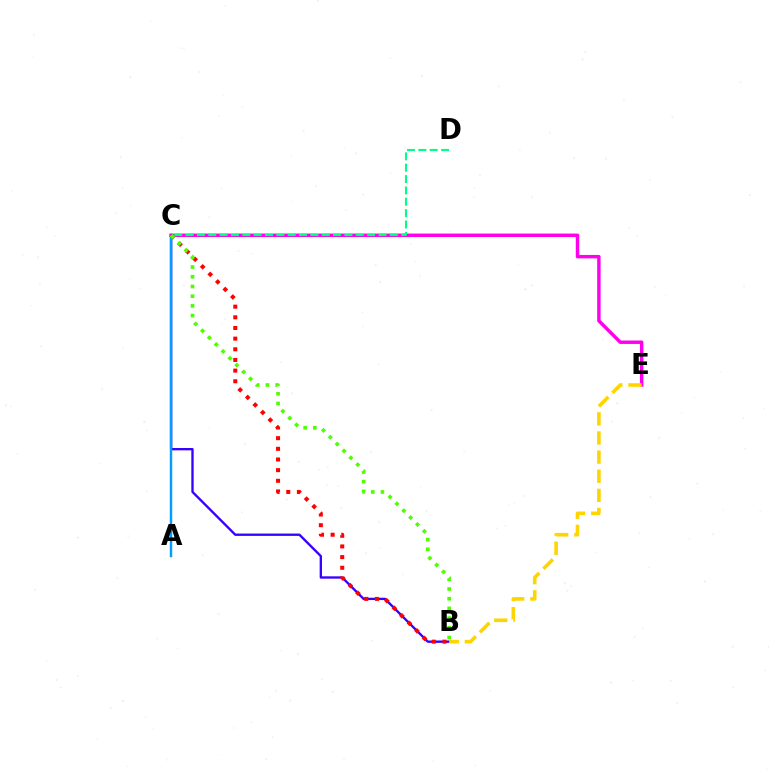{('B', 'C'): [{'color': '#3700ff', 'line_style': 'solid', 'thickness': 1.69}, {'color': '#ff0000', 'line_style': 'dotted', 'thickness': 2.9}, {'color': '#4fff00', 'line_style': 'dotted', 'thickness': 2.64}], ('A', 'C'): [{'color': '#009eff', 'line_style': 'solid', 'thickness': 1.76}], ('C', 'E'): [{'color': '#ff00ed', 'line_style': 'solid', 'thickness': 2.47}], ('C', 'D'): [{'color': '#00ff86', 'line_style': 'dashed', 'thickness': 1.54}], ('B', 'E'): [{'color': '#ffd500', 'line_style': 'dashed', 'thickness': 2.6}]}